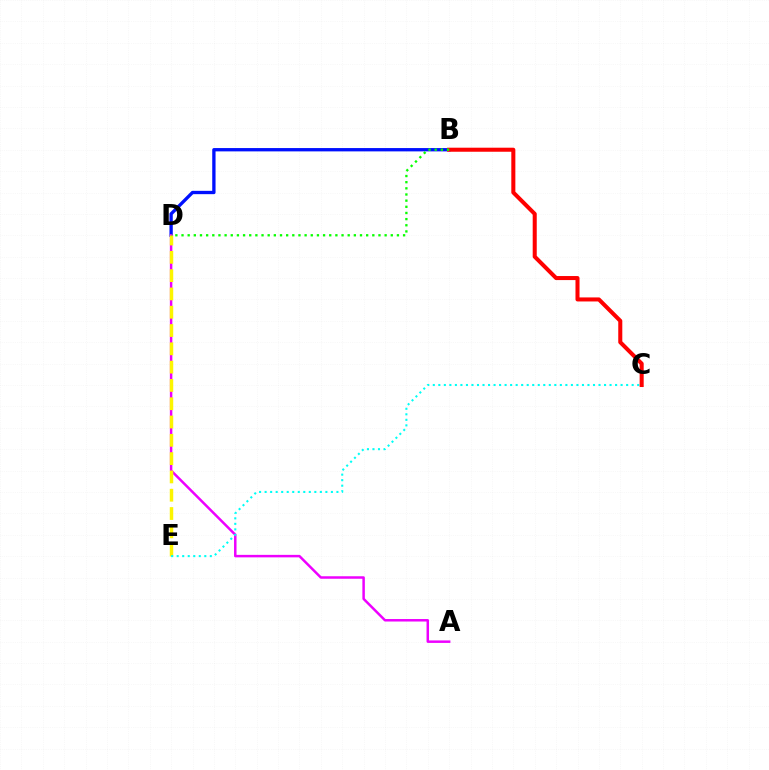{('B', 'D'): [{'color': '#0010ff', 'line_style': 'solid', 'thickness': 2.39}, {'color': '#08ff00', 'line_style': 'dotted', 'thickness': 1.67}], ('A', 'D'): [{'color': '#ee00ff', 'line_style': 'solid', 'thickness': 1.79}], ('D', 'E'): [{'color': '#fcf500', 'line_style': 'dashed', 'thickness': 2.49}], ('C', 'E'): [{'color': '#00fff6', 'line_style': 'dotted', 'thickness': 1.5}], ('B', 'C'): [{'color': '#ff0000', 'line_style': 'solid', 'thickness': 2.91}]}